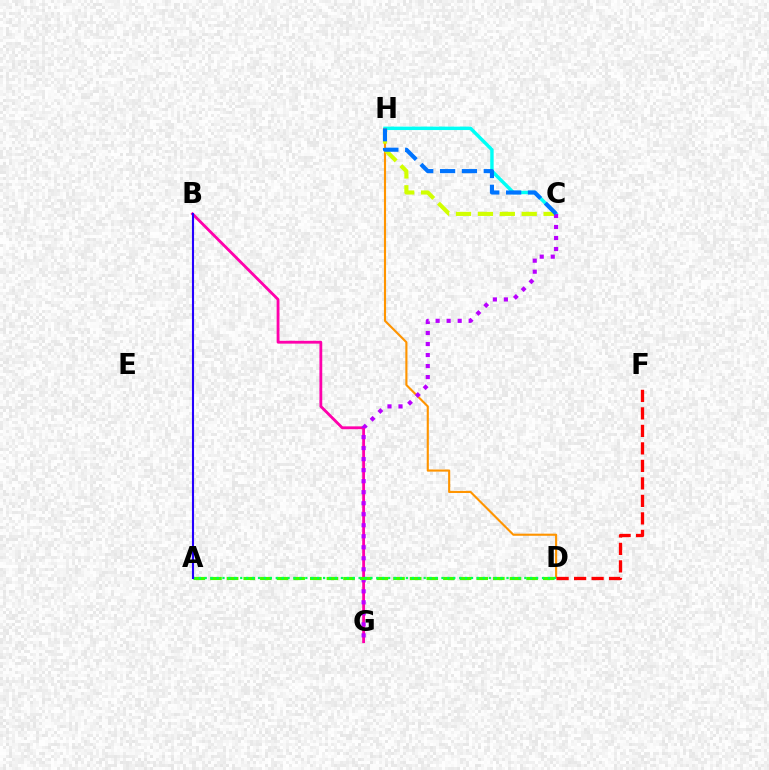{('D', 'H'): [{'color': '#ff9400', 'line_style': 'solid', 'thickness': 1.53}], ('B', 'G'): [{'color': '#ff00ac', 'line_style': 'solid', 'thickness': 2.03}], ('C', 'H'): [{'color': '#00fff6', 'line_style': 'solid', 'thickness': 2.47}, {'color': '#d1ff00', 'line_style': 'dashed', 'thickness': 2.97}, {'color': '#0074ff', 'line_style': 'dashed', 'thickness': 2.97}], ('D', 'F'): [{'color': '#ff0000', 'line_style': 'dashed', 'thickness': 2.38}], ('C', 'G'): [{'color': '#b900ff', 'line_style': 'dotted', 'thickness': 2.99}], ('A', 'D'): [{'color': '#3dff00', 'line_style': 'dashed', 'thickness': 2.26}, {'color': '#00ff5c', 'line_style': 'dotted', 'thickness': 1.61}], ('A', 'B'): [{'color': '#2500ff', 'line_style': 'solid', 'thickness': 1.51}]}